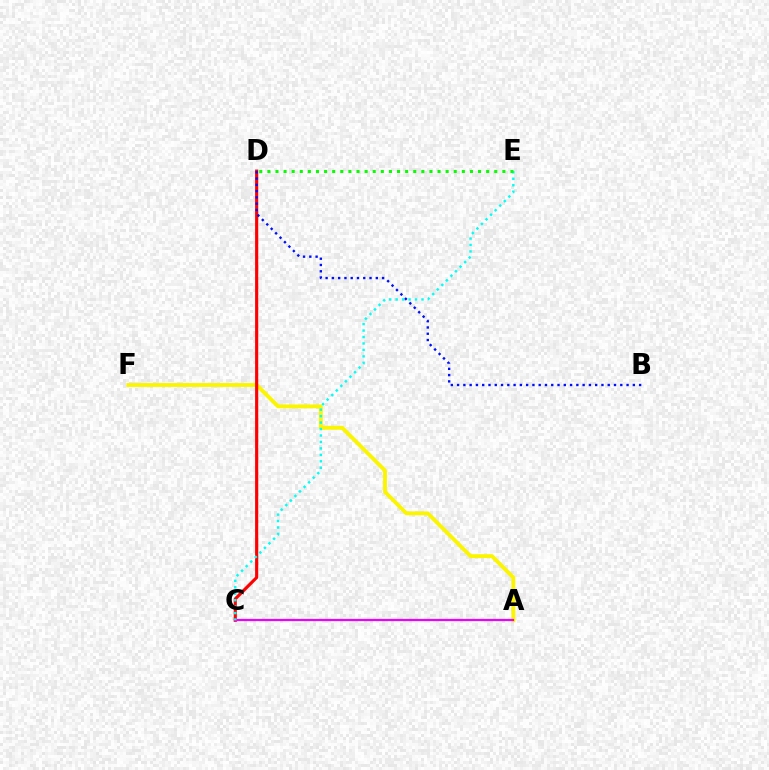{('A', 'F'): [{'color': '#fcf500', 'line_style': 'solid', 'thickness': 2.78}], ('C', 'D'): [{'color': '#ff0000', 'line_style': 'solid', 'thickness': 2.26}], ('A', 'C'): [{'color': '#ee00ff', 'line_style': 'solid', 'thickness': 1.59}], ('C', 'E'): [{'color': '#00fff6', 'line_style': 'dotted', 'thickness': 1.75}], ('D', 'E'): [{'color': '#08ff00', 'line_style': 'dotted', 'thickness': 2.2}], ('B', 'D'): [{'color': '#0010ff', 'line_style': 'dotted', 'thickness': 1.71}]}